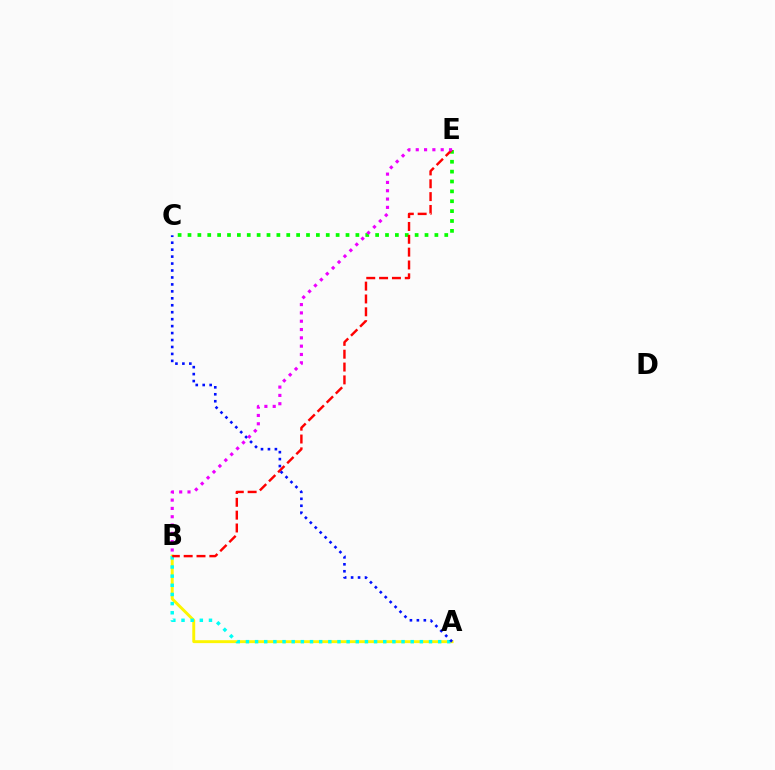{('A', 'B'): [{'color': '#fcf500', 'line_style': 'solid', 'thickness': 2.1}, {'color': '#00fff6', 'line_style': 'dotted', 'thickness': 2.49}], ('C', 'E'): [{'color': '#08ff00', 'line_style': 'dotted', 'thickness': 2.68}], ('B', 'E'): [{'color': '#ff0000', 'line_style': 'dashed', 'thickness': 1.74}, {'color': '#ee00ff', 'line_style': 'dotted', 'thickness': 2.26}], ('A', 'C'): [{'color': '#0010ff', 'line_style': 'dotted', 'thickness': 1.89}]}